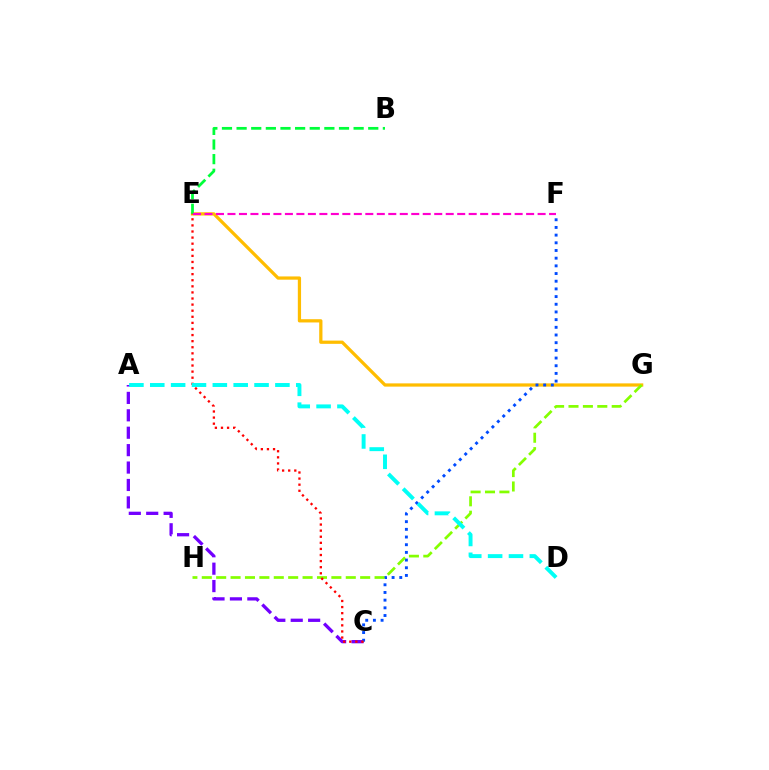{('A', 'C'): [{'color': '#7200ff', 'line_style': 'dashed', 'thickness': 2.37}], ('E', 'G'): [{'color': '#ffbd00', 'line_style': 'solid', 'thickness': 2.34}], ('C', 'F'): [{'color': '#004bff', 'line_style': 'dotted', 'thickness': 2.09}], ('G', 'H'): [{'color': '#84ff00', 'line_style': 'dashed', 'thickness': 1.96}], ('B', 'E'): [{'color': '#00ff39', 'line_style': 'dashed', 'thickness': 1.99}], ('C', 'E'): [{'color': '#ff0000', 'line_style': 'dotted', 'thickness': 1.66}], ('A', 'D'): [{'color': '#00fff6', 'line_style': 'dashed', 'thickness': 2.83}], ('E', 'F'): [{'color': '#ff00cf', 'line_style': 'dashed', 'thickness': 1.56}]}